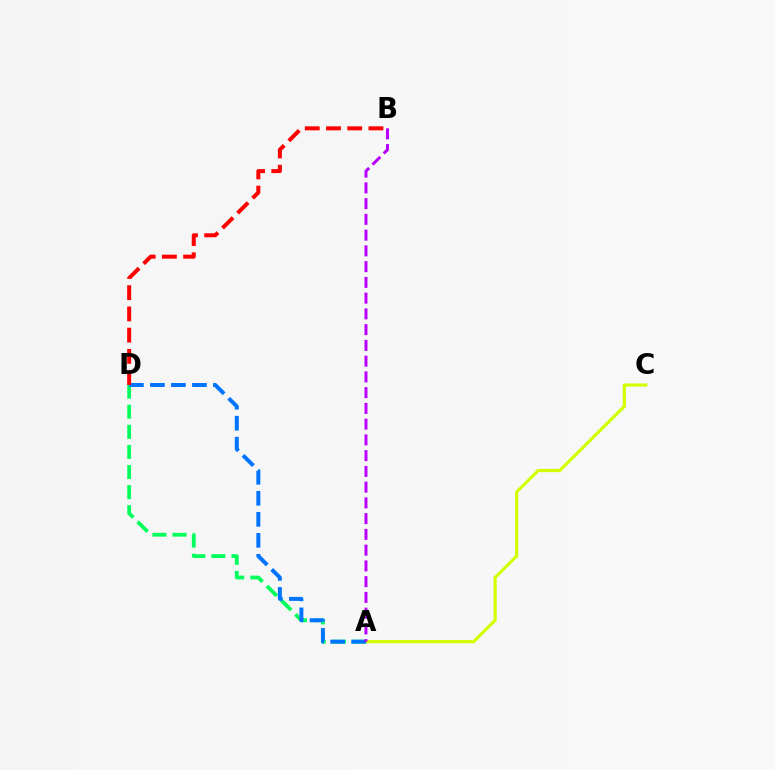{('A', 'C'): [{'color': '#d1ff00', 'line_style': 'solid', 'thickness': 2.29}], ('A', 'D'): [{'color': '#00ff5c', 'line_style': 'dashed', 'thickness': 2.73}, {'color': '#0074ff', 'line_style': 'dashed', 'thickness': 2.85}], ('A', 'B'): [{'color': '#b900ff', 'line_style': 'dashed', 'thickness': 2.14}], ('B', 'D'): [{'color': '#ff0000', 'line_style': 'dashed', 'thickness': 2.88}]}